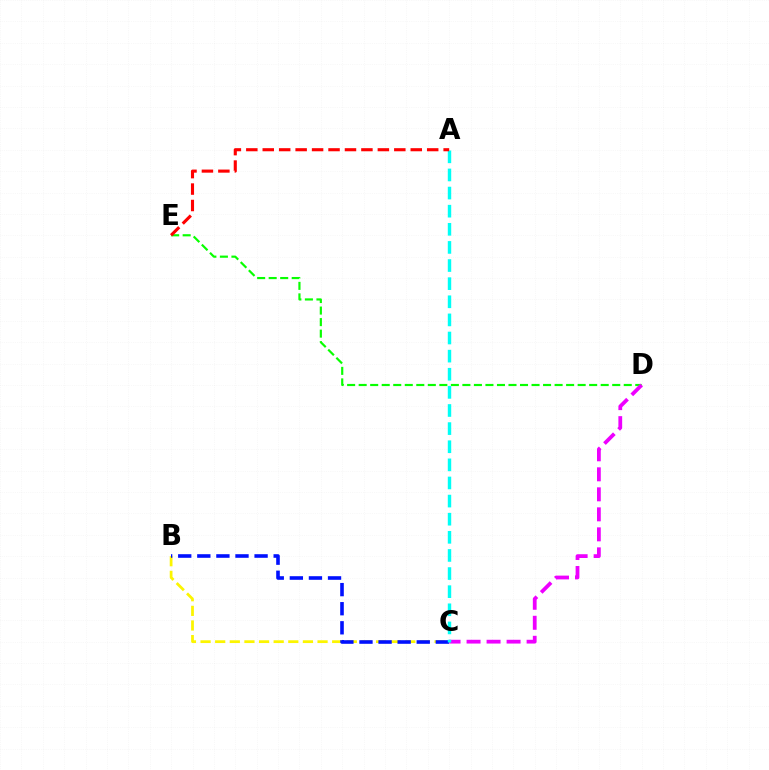{('D', 'E'): [{'color': '#08ff00', 'line_style': 'dashed', 'thickness': 1.57}], ('B', 'C'): [{'color': '#fcf500', 'line_style': 'dashed', 'thickness': 1.99}, {'color': '#0010ff', 'line_style': 'dashed', 'thickness': 2.59}], ('C', 'D'): [{'color': '#ee00ff', 'line_style': 'dashed', 'thickness': 2.72}], ('A', 'C'): [{'color': '#00fff6', 'line_style': 'dashed', 'thickness': 2.46}], ('A', 'E'): [{'color': '#ff0000', 'line_style': 'dashed', 'thickness': 2.23}]}